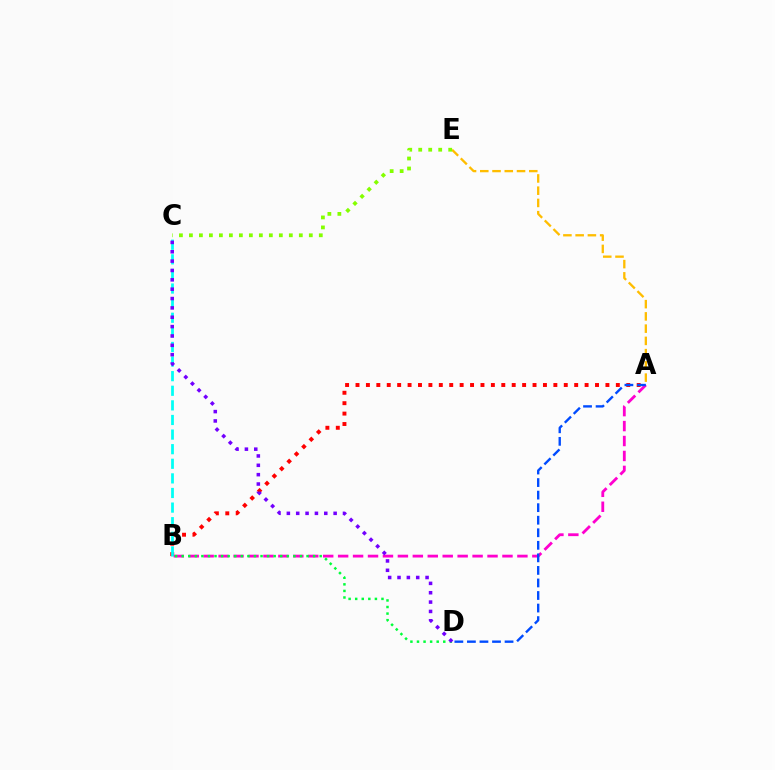{('A', 'B'): [{'color': '#ff0000', 'line_style': 'dotted', 'thickness': 2.83}, {'color': '#ff00cf', 'line_style': 'dashed', 'thickness': 2.03}], ('B', 'C'): [{'color': '#00fff6', 'line_style': 'dashed', 'thickness': 1.98}], ('A', 'E'): [{'color': '#ffbd00', 'line_style': 'dashed', 'thickness': 1.66}], ('B', 'D'): [{'color': '#00ff39', 'line_style': 'dotted', 'thickness': 1.79}], ('C', 'E'): [{'color': '#84ff00', 'line_style': 'dotted', 'thickness': 2.71}], ('C', 'D'): [{'color': '#7200ff', 'line_style': 'dotted', 'thickness': 2.54}], ('A', 'D'): [{'color': '#004bff', 'line_style': 'dashed', 'thickness': 1.7}]}